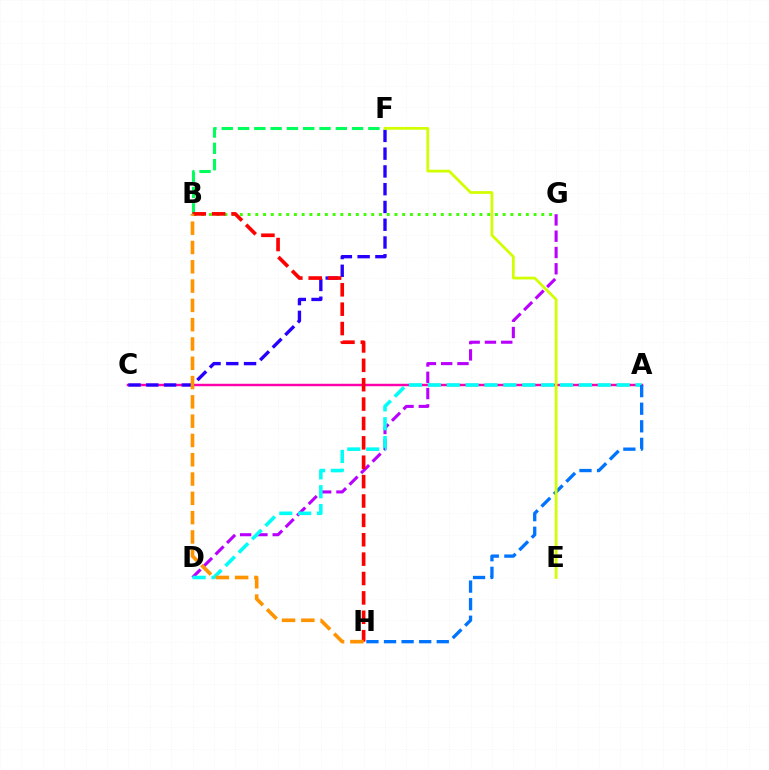{('B', 'G'): [{'color': '#3dff00', 'line_style': 'dotted', 'thickness': 2.1}], ('A', 'C'): [{'color': '#ff00ac', 'line_style': 'solid', 'thickness': 1.76}], ('D', 'G'): [{'color': '#b900ff', 'line_style': 'dashed', 'thickness': 2.21}], ('A', 'D'): [{'color': '#00fff6', 'line_style': 'dashed', 'thickness': 2.57}], ('C', 'F'): [{'color': '#2500ff', 'line_style': 'dashed', 'thickness': 2.41}], ('B', 'F'): [{'color': '#00ff5c', 'line_style': 'dashed', 'thickness': 2.21}], ('B', 'H'): [{'color': '#ff0000', 'line_style': 'dashed', 'thickness': 2.63}, {'color': '#ff9400', 'line_style': 'dashed', 'thickness': 2.62}], ('A', 'H'): [{'color': '#0074ff', 'line_style': 'dashed', 'thickness': 2.39}], ('E', 'F'): [{'color': '#d1ff00', 'line_style': 'solid', 'thickness': 1.98}]}